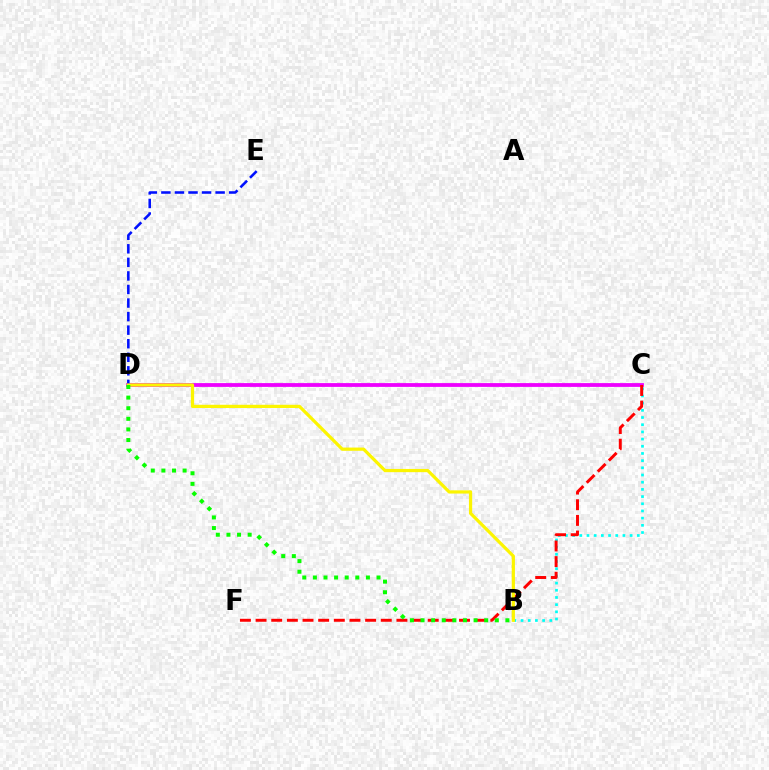{('B', 'C'): [{'color': '#00fff6', 'line_style': 'dotted', 'thickness': 1.95}], ('C', 'D'): [{'color': '#ee00ff', 'line_style': 'solid', 'thickness': 2.73}], ('D', 'E'): [{'color': '#0010ff', 'line_style': 'dashed', 'thickness': 1.84}], ('C', 'F'): [{'color': '#ff0000', 'line_style': 'dashed', 'thickness': 2.13}], ('B', 'D'): [{'color': '#fcf500', 'line_style': 'solid', 'thickness': 2.32}, {'color': '#08ff00', 'line_style': 'dotted', 'thickness': 2.88}]}